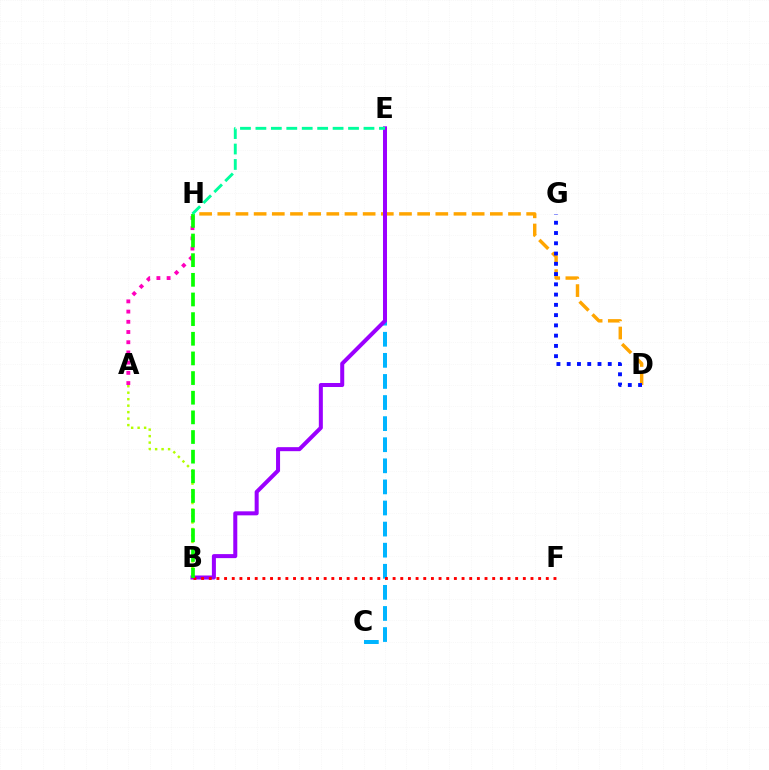{('C', 'E'): [{'color': '#00b5ff', 'line_style': 'dashed', 'thickness': 2.87}], ('D', 'H'): [{'color': '#ffa500', 'line_style': 'dashed', 'thickness': 2.47}], ('D', 'G'): [{'color': '#0010ff', 'line_style': 'dotted', 'thickness': 2.79}], ('A', 'B'): [{'color': '#b3ff00', 'line_style': 'dotted', 'thickness': 1.76}], ('B', 'E'): [{'color': '#9b00ff', 'line_style': 'solid', 'thickness': 2.89}], ('A', 'H'): [{'color': '#ff00bd', 'line_style': 'dotted', 'thickness': 2.77}], ('B', 'F'): [{'color': '#ff0000', 'line_style': 'dotted', 'thickness': 2.08}], ('B', 'H'): [{'color': '#08ff00', 'line_style': 'dashed', 'thickness': 2.67}], ('E', 'H'): [{'color': '#00ff9d', 'line_style': 'dashed', 'thickness': 2.1}]}